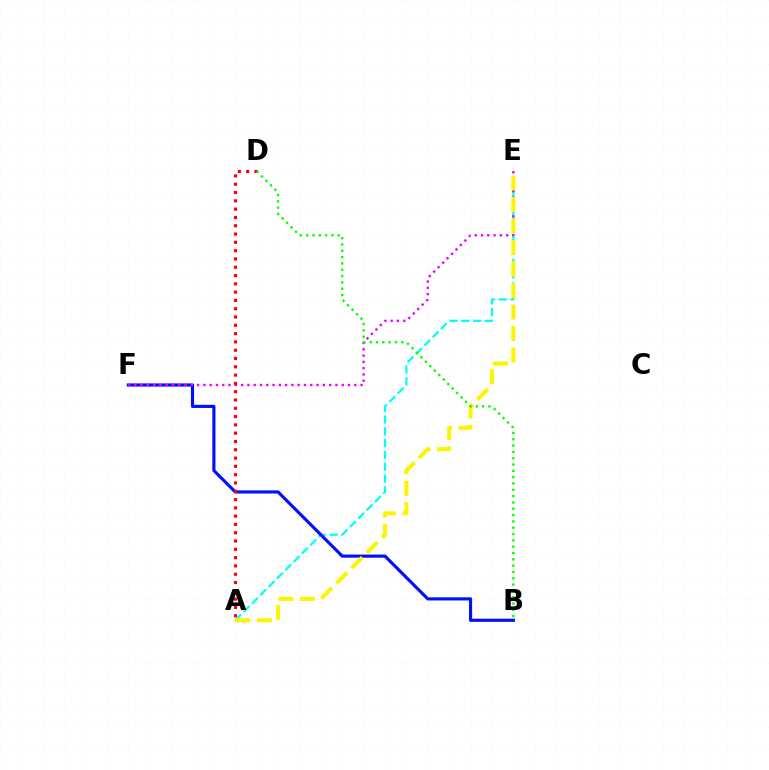{('A', 'E'): [{'color': '#00fff6', 'line_style': 'dashed', 'thickness': 1.6}, {'color': '#fcf500', 'line_style': 'dashed', 'thickness': 2.92}], ('B', 'F'): [{'color': '#0010ff', 'line_style': 'solid', 'thickness': 2.26}], ('E', 'F'): [{'color': '#ee00ff', 'line_style': 'dotted', 'thickness': 1.71}], ('A', 'D'): [{'color': '#ff0000', 'line_style': 'dotted', 'thickness': 2.25}], ('B', 'D'): [{'color': '#08ff00', 'line_style': 'dotted', 'thickness': 1.72}]}